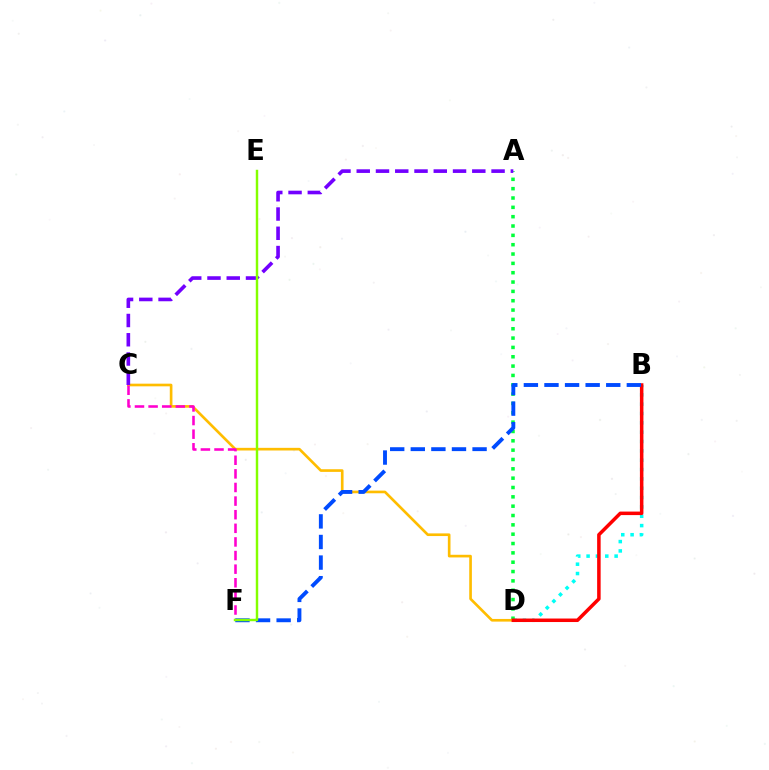{('B', 'D'): [{'color': '#00fff6', 'line_style': 'dotted', 'thickness': 2.54}, {'color': '#ff0000', 'line_style': 'solid', 'thickness': 2.53}], ('A', 'D'): [{'color': '#00ff39', 'line_style': 'dotted', 'thickness': 2.54}], ('C', 'D'): [{'color': '#ffbd00', 'line_style': 'solid', 'thickness': 1.91}], ('C', 'F'): [{'color': '#ff00cf', 'line_style': 'dashed', 'thickness': 1.85}], ('A', 'C'): [{'color': '#7200ff', 'line_style': 'dashed', 'thickness': 2.62}], ('B', 'F'): [{'color': '#004bff', 'line_style': 'dashed', 'thickness': 2.8}], ('E', 'F'): [{'color': '#84ff00', 'line_style': 'solid', 'thickness': 1.76}]}